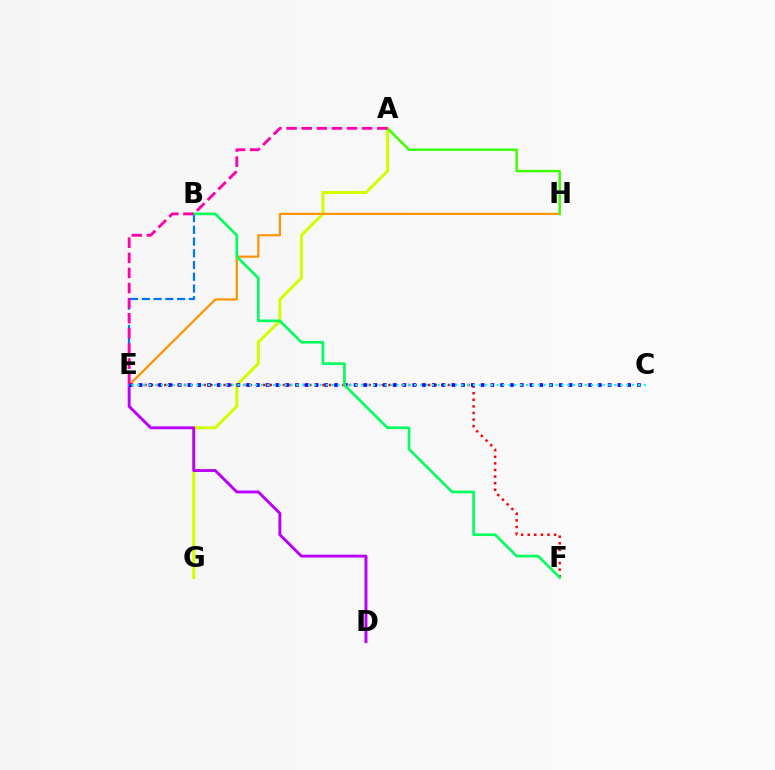{('A', 'G'): [{'color': '#d1ff00', 'line_style': 'solid', 'thickness': 2.19}], ('D', 'E'): [{'color': '#b900ff', 'line_style': 'solid', 'thickness': 2.09}], ('E', 'F'): [{'color': '#ff0000', 'line_style': 'dotted', 'thickness': 1.79}], ('E', 'H'): [{'color': '#ff9400', 'line_style': 'solid', 'thickness': 1.59}], ('C', 'E'): [{'color': '#2500ff', 'line_style': 'dotted', 'thickness': 2.65}, {'color': '#00fff6', 'line_style': 'dotted', 'thickness': 1.6}], ('A', 'H'): [{'color': '#3dff00', 'line_style': 'solid', 'thickness': 1.79}], ('B', 'E'): [{'color': '#0074ff', 'line_style': 'dashed', 'thickness': 1.59}], ('B', 'F'): [{'color': '#00ff5c', 'line_style': 'solid', 'thickness': 1.91}], ('A', 'E'): [{'color': '#ff00ac', 'line_style': 'dashed', 'thickness': 2.05}]}